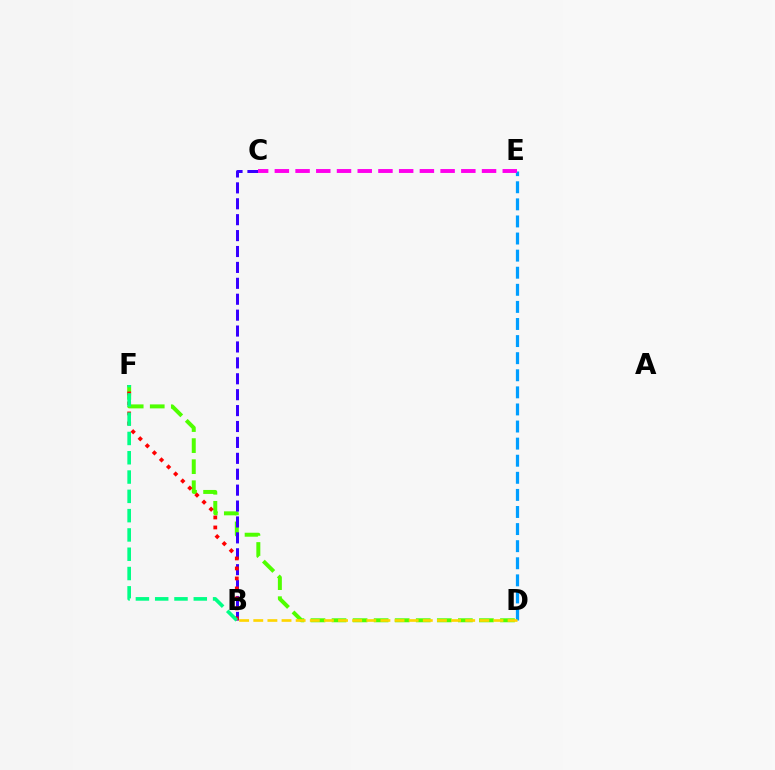{('D', 'E'): [{'color': '#009eff', 'line_style': 'dashed', 'thickness': 2.32}], ('D', 'F'): [{'color': '#4fff00', 'line_style': 'dashed', 'thickness': 2.86}], ('B', 'C'): [{'color': '#3700ff', 'line_style': 'dashed', 'thickness': 2.16}], ('B', 'F'): [{'color': '#ff0000', 'line_style': 'dotted', 'thickness': 2.71}, {'color': '#00ff86', 'line_style': 'dashed', 'thickness': 2.62}], ('C', 'E'): [{'color': '#ff00ed', 'line_style': 'dashed', 'thickness': 2.81}], ('B', 'D'): [{'color': '#ffd500', 'line_style': 'dashed', 'thickness': 1.92}]}